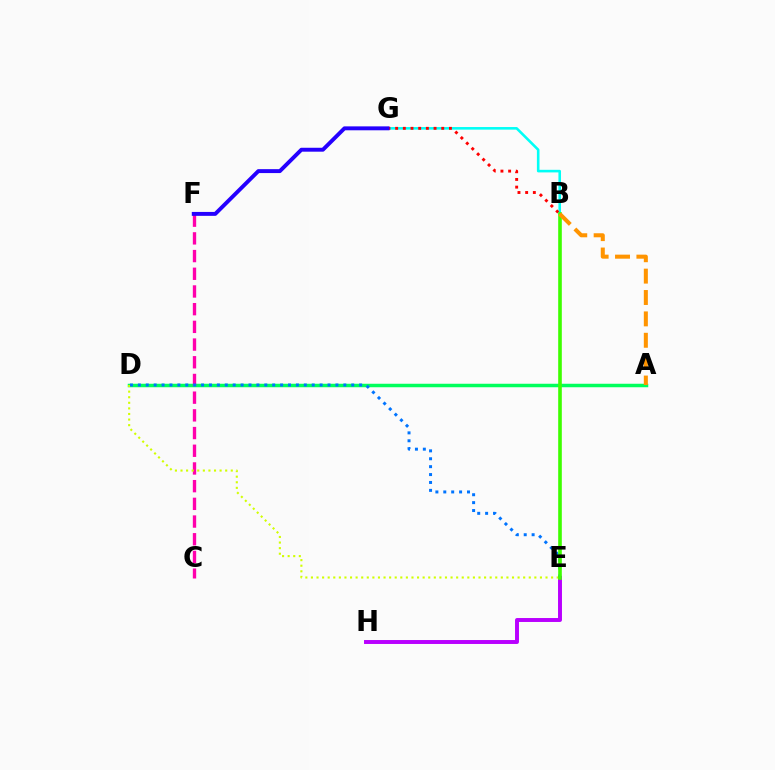{('A', 'D'): [{'color': '#00ff5c', 'line_style': 'solid', 'thickness': 2.52}], ('B', 'G'): [{'color': '#00fff6', 'line_style': 'solid', 'thickness': 1.86}, {'color': '#ff0000', 'line_style': 'dotted', 'thickness': 2.09}], ('C', 'F'): [{'color': '#ff00ac', 'line_style': 'dashed', 'thickness': 2.4}], ('E', 'H'): [{'color': '#b900ff', 'line_style': 'solid', 'thickness': 2.84}], ('D', 'E'): [{'color': '#d1ff00', 'line_style': 'dotted', 'thickness': 1.52}, {'color': '#0074ff', 'line_style': 'dotted', 'thickness': 2.15}], ('F', 'G'): [{'color': '#2500ff', 'line_style': 'solid', 'thickness': 2.82}], ('B', 'E'): [{'color': '#3dff00', 'line_style': 'solid', 'thickness': 2.6}], ('A', 'B'): [{'color': '#ff9400', 'line_style': 'dashed', 'thickness': 2.91}]}